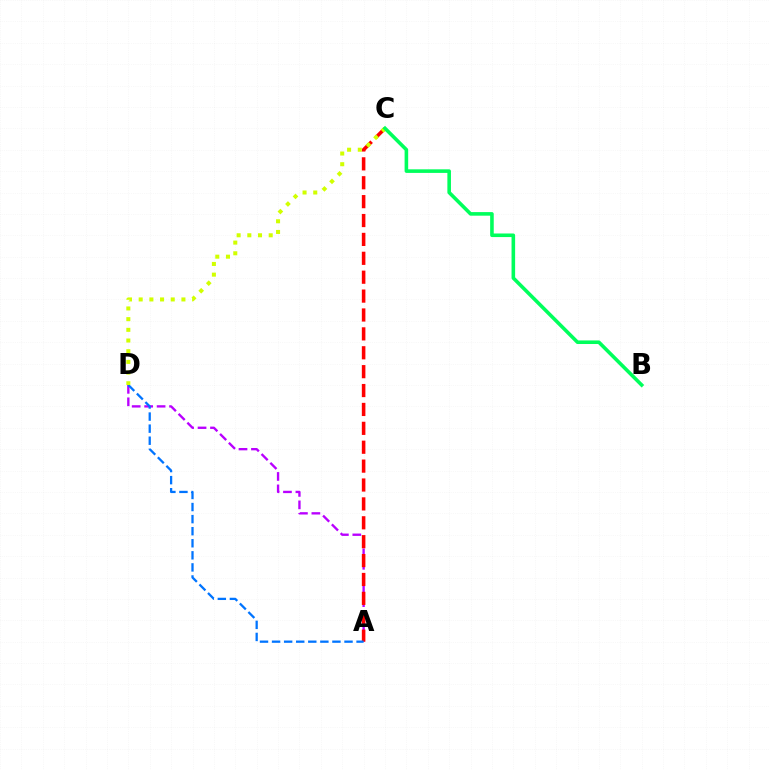{('A', 'D'): [{'color': '#b900ff', 'line_style': 'dashed', 'thickness': 1.69}, {'color': '#0074ff', 'line_style': 'dashed', 'thickness': 1.64}], ('A', 'C'): [{'color': '#ff0000', 'line_style': 'dashed', 'thickness': 2.57}], ('C', 'D'): [{'color': '#d1ff00', 'line_style': 'dotted', 'thickness': 2.9}], ('B', 'C'): [{'color': '#00ff5c', 'line_style': 'solid', 'thickness': 2.58}]}